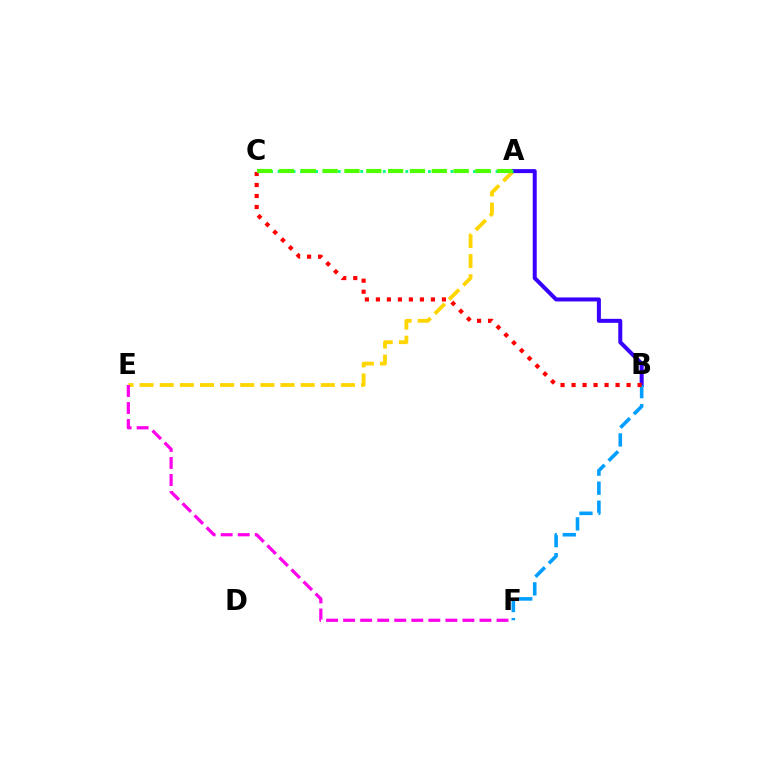{('A', 'E'): [{'color': '#ffd500', 'line_style': 'dashed', 'thickness': 2.74}], ('A', 'B'): [{'color': '#3700ff', 'line_style': 'solid', 'thickness': 2.88}], ('E', 'F'): [{'color': '#ff00ed', 'line_style': 'dashed', 'thickness': 2.32}], ('B', 'F'): [{'color': '#009eff', 'line_style': 'dashed', 'thickness': 2.59}], ('B', 'C'): [{'color': '#ff0000', 'line_style': 'dotted', 'thickness': 2.99}], ('A', 'C'): [{'color': '#00ff86', 'line_style': 'dotted', 'thickness': 2.04}, {'color': '#4fff00', 'line_style': 'dashed', 'thickness': 2.97}]}